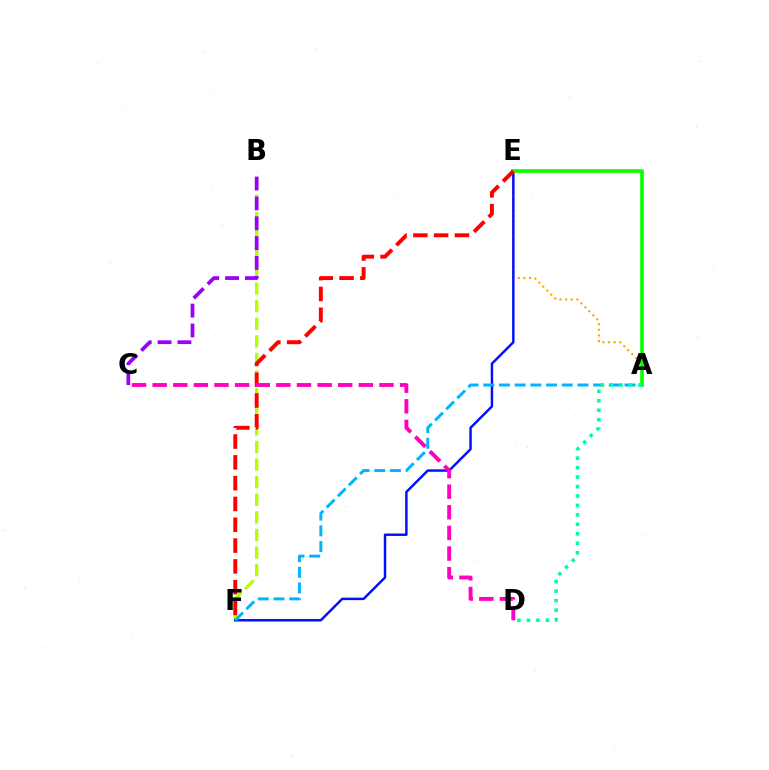{('B', 'F'): [{'color': '#b3ff00', 'line_style': 'dashed', 'thickness': 2.39}], ('B', 'C'): [{'color': '#9b00ff', 'line_style': 'dashed', 'thickness': 2.7}], ('A', 'E'): [{'color': '#ffa500', 'line_style': 'dotted', 'thickness': 1.53}, {'color': '#08ff00', 'line_style': 'solid', 'thickness': 2.61}], ('E', 'F'): [{'color': '#0010ff', 'line_style': 'solid', 'thickness': 1.77}, {'color': '#ff0000', 'line_style': 'dashed', 'thickness': 2.83}], ('A', 'F'): [{'color': '#00b5ff', 'line_style': 'dashed', 'thickness': 2.13}], ('C', 'D'): [{'color': '#ff00bd', 'line_style': 'dashed', 'thickness': 2.8}], ('A', 'D'): [{'color': '#00ff9d', 'line_style': 'dotted', 'thickness': 2.57}]}